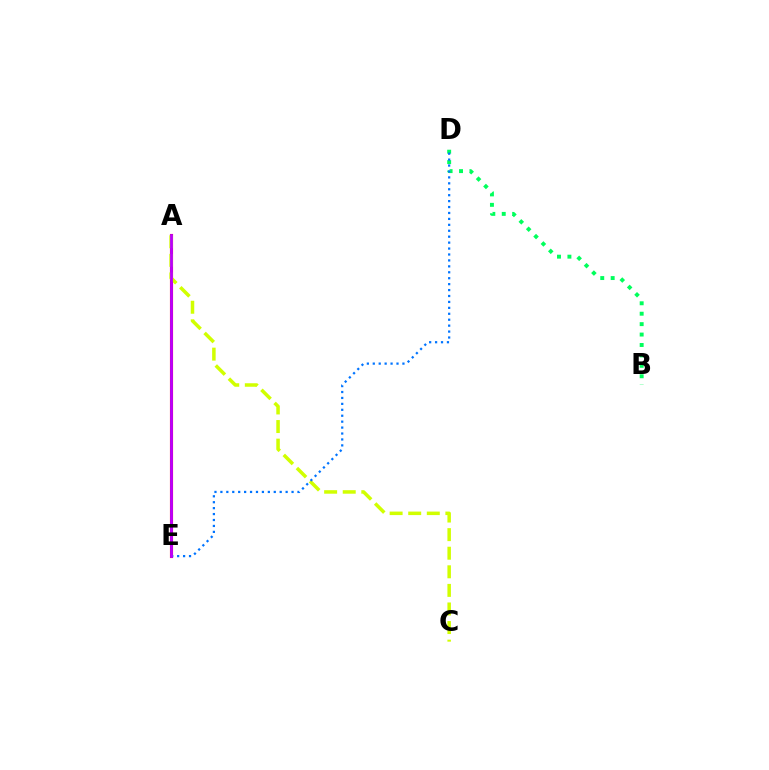{('A', 'E'): [{'color': '#ff0000', 'line_style': 'solid', 'thickness': 2.25}, {'color': '#b900ff', 'line_style': 'solid', 'thickness': 2.01}], ('A', 'C'): [{'color': '#d1ff00', 'line_style': 'dashed', 'thickness': 2.52}], ('B', 'D'): [{'color': '#00ff5c', 'line_style': 'dotted', 'thickness': 2.83}], ('D', 'E'): [{'color': '#0074ff', 'line_style': 'dotted', 'thickness': 1.61}]}